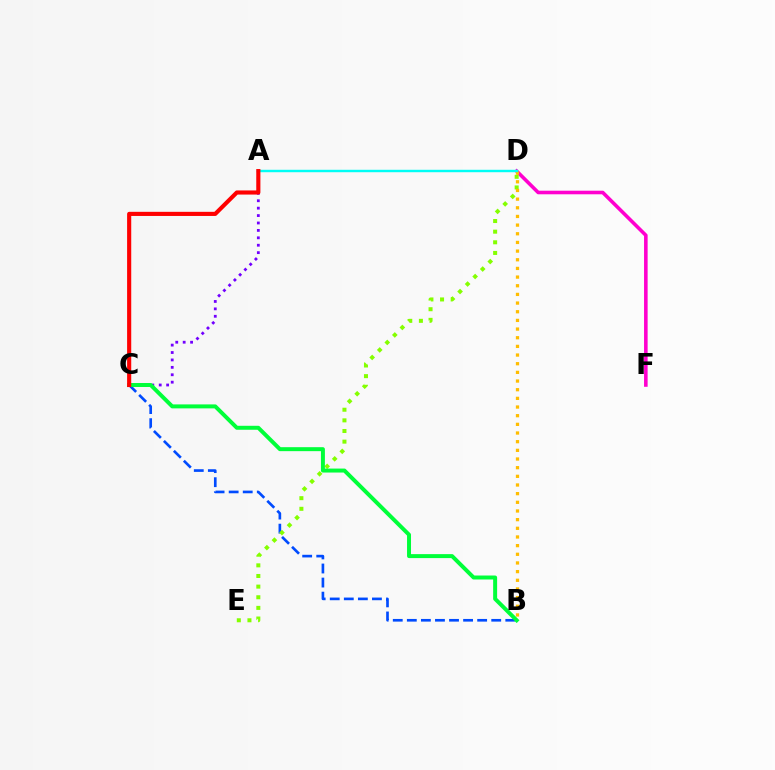{('B', 'C'): [{'color': '#004bff', 'line_style': 'dashed', 'thickness': 1.91}, {'color': '#00ff39', 'line_style': 'solid', 'thickness': 2.86}], ('D', 'F'): [{'color': '#ff00cf', 'line_style': 'solid', 'thickness': 2.58}], ('D', 'E'): [{'color': '#84ff00', 'line_style': 'dotted', 'thickness': 2.89}], ('B', 'D'): [{'color': '#ffbd00', 'line_style': 'dotted', 'thickness': 2.35}], ('A', 'C'): [{'color': '#7200ff', 'line_style': 'dotted', 'thickness': 2.01}, {'color': '#ff0000', 'line_style': 'solid', 'thickness': 2.97}], ('A', 'D'): [{'color': '#00fff6', 'line_style': 'solid', 'thickness': 1.75}]}